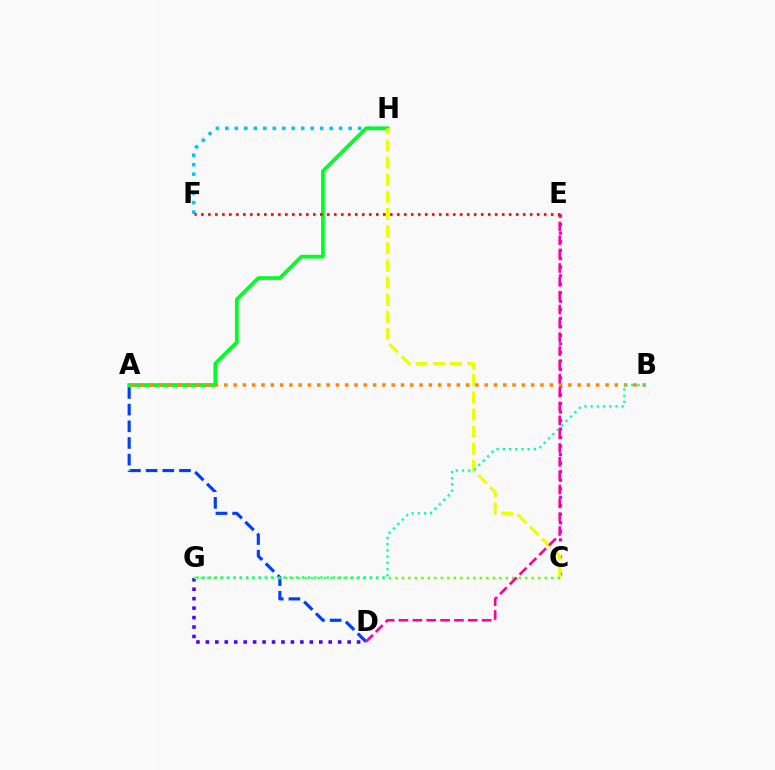{('F', 'H'): [{'color': '#00c7ff', 'line_style': 'dotted', 'thickness': 2.58}], ('C', 'E'): [{'color': '#d600ff', 'line_style': 'dotted', 'thickness': 2.31}], ('A', 'H'): [{'color': '#00ff27', 'line_style': 'solid', 'thickness': 2.69}], ('D', 'G'): [{'color': '#4f00ff', 'line_style': 'dotted', 'thickness': 2.57}], ('A', 'D'): [{'color': '#003fff', 'line_style': 'dashed', 'thickness': 2.27}], ('C', 'H'): [{'color': '#eeff00', 'line_style': 'dashed', 'thickness': 2.33}], ('A', 'B'): [{'color': '#ff8800', 'line_style': 'dotted', 'thickness': 2.53}], ('C', 'G'): [{'color': '#66ff00', 'line_style': 'dotted', 'thickness': 1.76}], ('B', 'G'): [{'color': '#00ffaf', 'line_style': 'dotted', 'thickness': 1.69}], ('D', 'E'): [{'color': '#ff00a0', 'line_style': 'dashed', 'thickness': 1.88}], ('E', 'F'): [{'color': '#ff0000', 'line_style': 'dotted', 'thickness': 1.9}]}